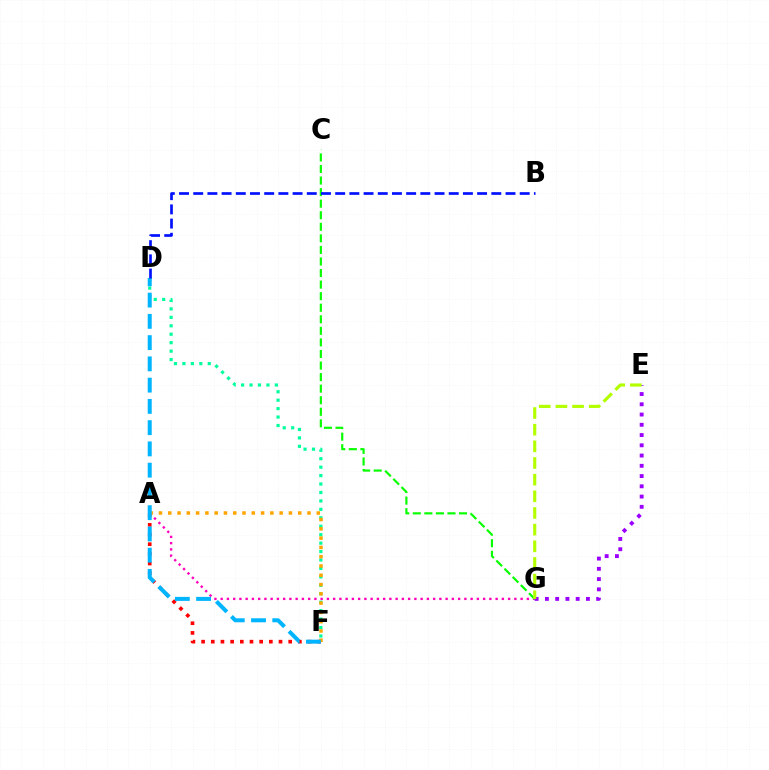{('A', 'G'): [{'color': '#ff00bd', 'line_style': 'dotted', 'thickness': 1.7}], ('A', 'F'): [{'color': '#ff0000', 'line_style': 'dotted', 'thickness': 2.63}, {'color': '#ffa500', 'line_style': 'dotted', 'thickness': 2.52}], ('D', 'F'): [{'color': '#00ff9d', 'line_style': 'dotted', 'thickness': 2.29}, {'color': '#00b5ff', 'line_style': 'dashed', 'thickness': 2.89}], ('E', 'G'): [{'color': '#9b00ff', 'line_style': 'dotted', 'thickness': 2.79}, {'color': '#b3ff00', 'line_style': 'dashed', 'thickness': 2.26}], ('C', 'G'): [{'color': '#08ff00', 'line_style': 'dashed', 'thickness': 1.57}], ('B', 'D'): [{'color': '#0010ff', 'line_style': 'dashed', 'thickness': 1.93}]}